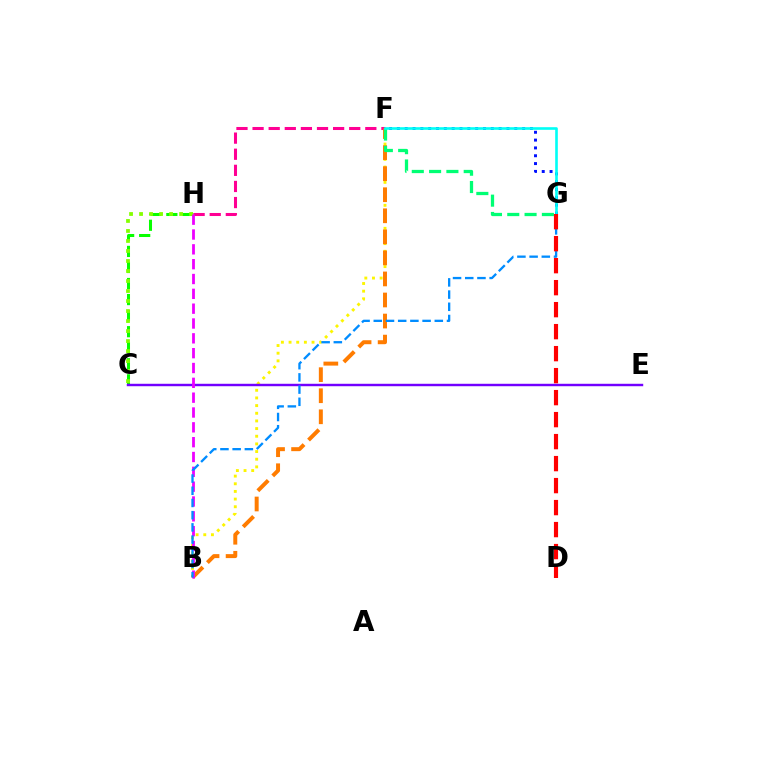{('B', 'F'): [{'color': '#fcf500', 'line_style': 'dotted', 'thickness': 2.08}, {'color': '#ff7c00', 'line_style': 'dashed', 'thickness': 2.86}], ('C', 'H'): [{'color': '#08ff00', 'line_style': 'dashed', 'thickness': 2.18}, {'color': '#84ff00', 'line_style': 'dotted', 'thickness': 2.72}], ('C', 'E'): [{'color': '#7200ff', 'line_style': 'solid', 'thickness': 1.75}], ('F', 'H'): [{'color': '#ff0094', 'line_style': 'dashed', 'thickness': 2.19}], ('F', 'G'): [{'color': '#00ff74', 'line_style': 'dashed', 'thickness': 2.35}, {'color': '#0010ff', 'line_style': 'dotted', 'thickness': 2.13}, {'color': '#00fff6', 'line_style': 'solid', 'thickness': 1.89}], ('B', 'H'): [{'color': '#ee00ff', 'line_style': 'dashed', 'thickness': 2.02}], ('B', 'G'): [{'color': '#008cff', 'line_style': 'dashed', 'thickness': 1.66}], ('D', 'G'): [{'color': '#ff0000', 'line_style': 'dashed', 'thickness': 2.99}]}